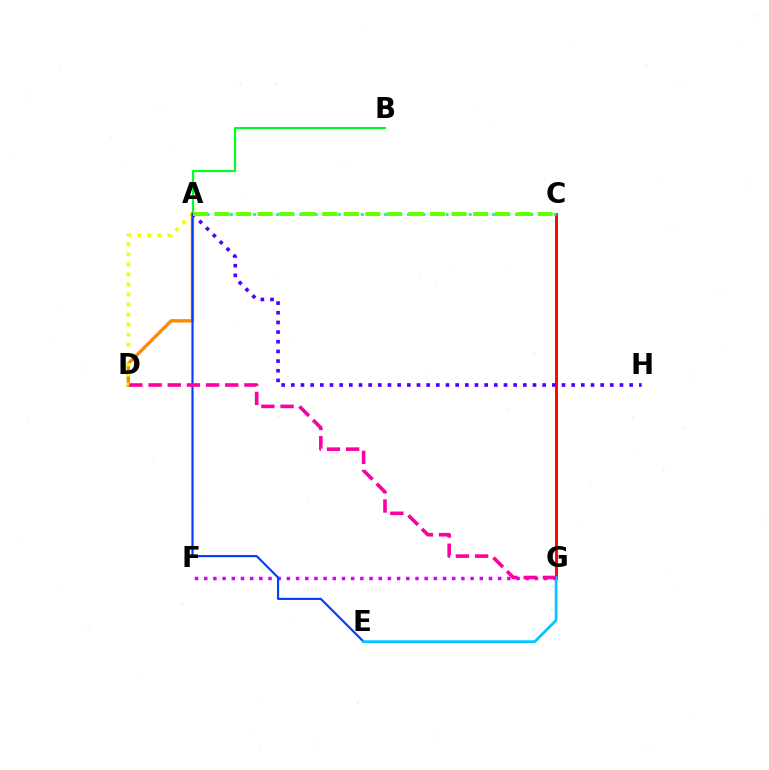{('A', 'B'): [{'color': '#00ff27', 'line_style': 'solid', 'thickness': 1.55}], ('A', 'D'): [{'color': '#ff8800', 'line_style': 'solid', 'thickness': 2.42}, {'color': '#eeff00', 'line_style': 'dotted', 'thickness': 2.72}], ('A', 'H'): [{'color': '#4f00ff', 'line_style': 'dotted', 'thickness': 2.63}], ('F', 'G'): [{'color': '#d600ff', 'line_style': 'dotted', 'thickness': 2.5}], ('A', 'E'): [{'color': '#003fff', 'line_style': 'solid', 'thickness': 1.55}], ('C', 'G'): [{'color': '#ff0000', 'line_style': 'solid', 'thickness': 2.09}], ('E', 'G'): [{'color': '#00c7ff', 'line_style': 'solid', 'thickness': 1.98}], ('A', 'C'): [{'color': '#00ffaf', 'line_style': 'dotted', 'thickness': 2.09}, {'color': '#66ff00', 'line_style': 'dashed', 'thickness': 2.93}], ('D', 'G'): [{'color': '#ff00a0', 'line_style': 'dashed', 'thickness': 2.6}]}